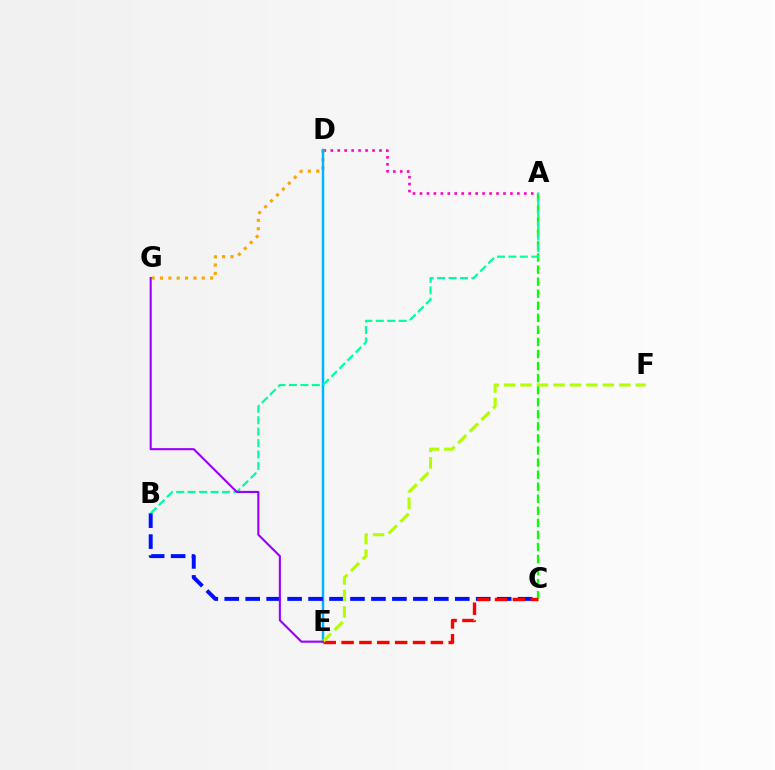{('A', 'D'): [{'color': '#ff00bd', 'line_style': 'dotted', 'thickness': 1.89}], ('A', 'C'): [{'color': '#08ff00', 'line_style': 'dashed', 'thickness': 1.64}], ('D', 'G'): [{'color': '#ffa500', 'line_style': 'dotted', 'thickness': 2.27}], ('D', 'E'): [{'color': '#00b5ff', 'line_style': 'solid', 'thickness': 1.79}], ('A', 'B'): [{'color': '#00ff9d', 'line_style': 'dashed', 'thickness': 1.55}], ('B', 'C'): [{'color': '#0010ff', 'line_style': 'dashed', 'thickness': 2.85}], ('C', 'E'): [{'color': '#ff0000', 'line_style': 'dashed', 'thickness': 2.43}], ('E', 'F'): [{'color': '#b3ff00', 'line_style': 'dashed', 'thickness': 2.24}], ('E', 'G'): [{'color': '#9b00ff', 'line_style': 'solid', 'thickness': 1.52}]}